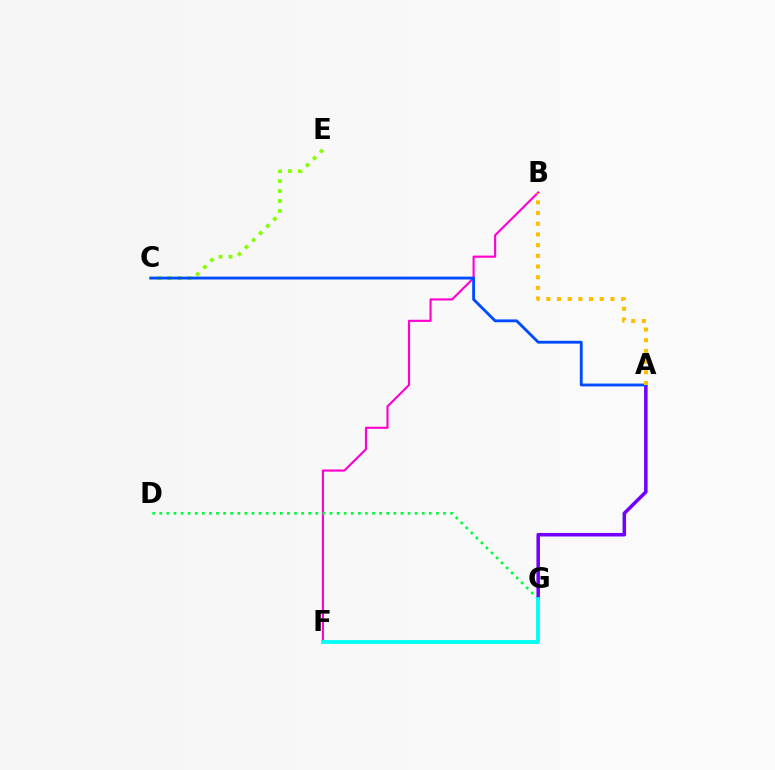{('C', 'E'): [{'color': '#84ff00', 'line_style': 'dotted', 'thickness': 2.71}], ('B', 'F'): [{'color': '#ff00cf', 'line_style': 'solid', 'thickness': 1.54}], ('D', 'G'): [{'color': '#00ff39', 'line_style': 'dotted', 'thickness': 1.93}], ('F', 'G'): [{'color': '#ff0000', 'line_style': 'solid', 'thickness': 1.64}, {'color': '#00fff6', 'line_style': 'solid', 'thickness': 2.74}], ('A', 'G'): [{'color': '#7200ff', 'line_style': 'solid', 'thickness': 2.54}], ('A', 'C'): [{'color': '#004bff', 'line_style': 'solid', 'thickness': 2.05}], ('A', 'B'): [{'color': '#ffbd00', 'line_style': 'dotted', 'thickness': 2.9}]}